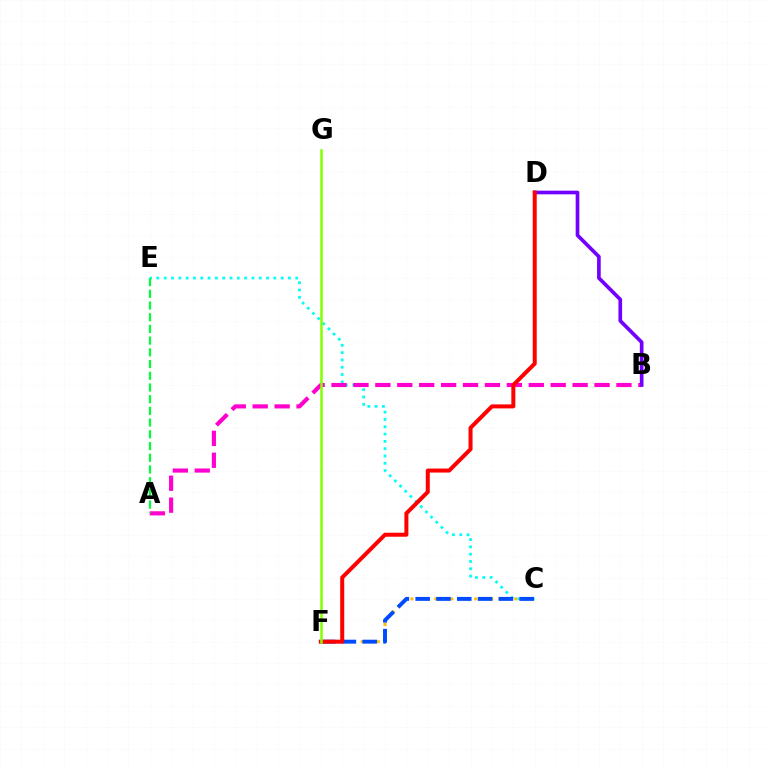{('C', 'F'): [{'color': '#ffbd00', 'line_style': 'dotted', 'thickness': 2.17}, {'color': '#004bff', 'line_style': 'dashed', 'thickness': 2.83}], ('C', 'E'): [{'color': '#00fff6', 'line_style': 'dotted', 'thickness': 1.99}], ('A', 'B'): [{'color': '#ff00cf', 'line_style': 'dashed', 'thickness': 2.98}], ('B', 'D'): [{'color': '#7200ff', 'line_style': 'solid', 'thickness': 2.64}], ('D', 'F'): [{'color': '#ff0000', 'line_style': 'solid', 'thickness': 2.88}], ('F', 'G'): [{'color': '#84ff00', 'line_style': 'solid', 'thickness': 1.82}], ('A', 'E'): [{'color': '#00ff39', 'line_style': 'dashed', 'thickness': 1.59}]}